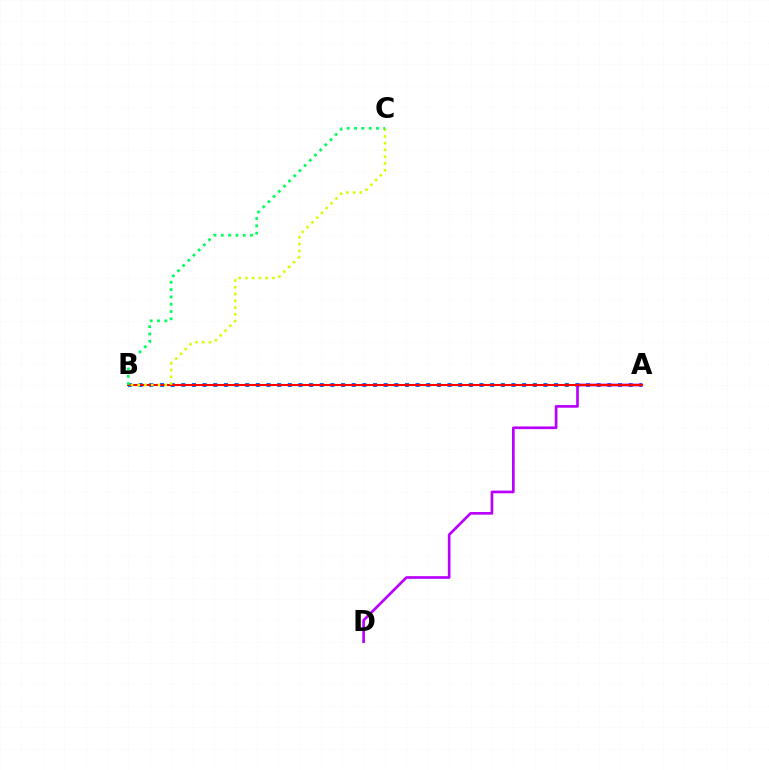{('A', 'B'): [{'color': '#0074ff', 'line_style': 'dotted', 'thickness': 2.89}, {'color': '#ff0000', 'line_style': 'solid', 'thickness': 1.51}], ('A', 'D'): [{'color': '#b900ff', 'line_style': 'solid', 'thickness': 1.92}], ('B', 'C'): [{'color': '#d1ff00', 'line_style': 'dotted', 'thickness': 1.84}, {'color': '#00ff5c', 'line_style': 'dotted', 'thickness': 1.99}]}